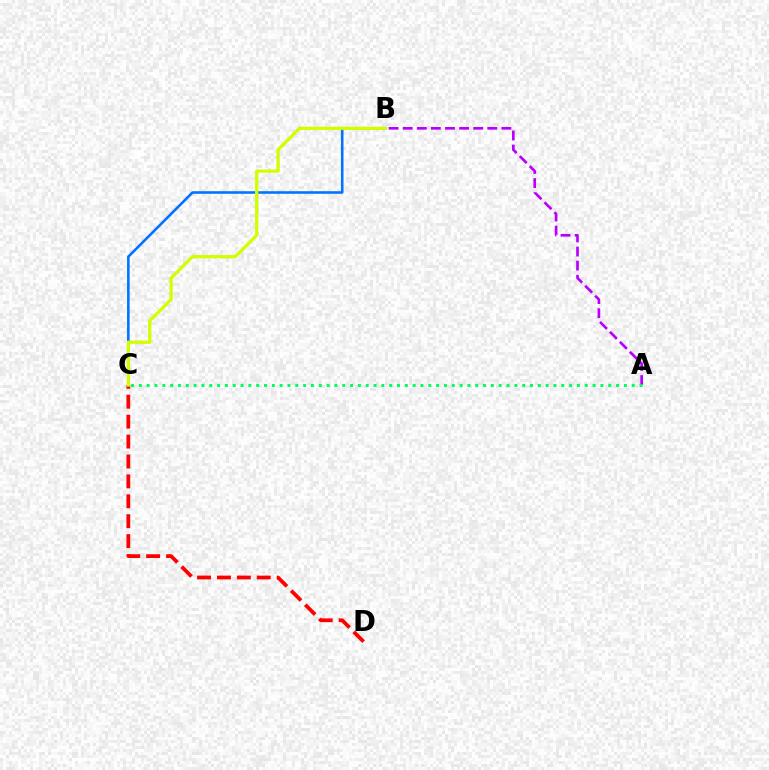{('B', 'C'): [{'color': '#0074ff', 'line_style': 'solid', 'thickness': 1.86}, {'color': '#d1ff00', 'line_style': 'solid', 'thickness': 2.35}], ('A', 'B'): [{'color': '#b900ff', 'line_style': 'dashed', 'thickness': 1.92}], ('C', 'D'): [{'color': '#ff0000', 'line_style': 'dashed', 'thickness': 2.71}], ('A', 'C'): [{'color': '#00ff5c', 'line_style': 'dotted', 'thickness': 2.13}]}